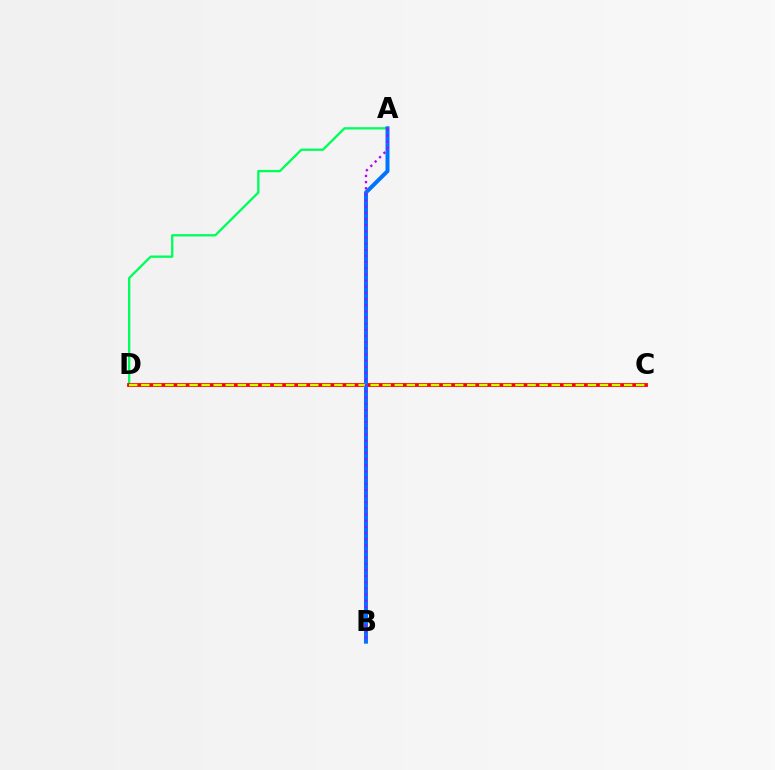{('A', 'D'): [{'color': '#00ff5c', 'line_style': 'solid', 'thickness': 1.68}], ('C', 'D'): [{'color': '#ff0000', 'line_style': 'solid', 'thickness': 2.74}, {'color': '#d1ff00', 'line_style': 'dashed', 'thickness': 1.64}], ('A', 'B'): [{'color': '#0074ff', 'line_style': 'solid', 'thickness': 2.87}, {'color': '#b900ff', 'line_style': 'dotted', 'thickness': 1.67}]}